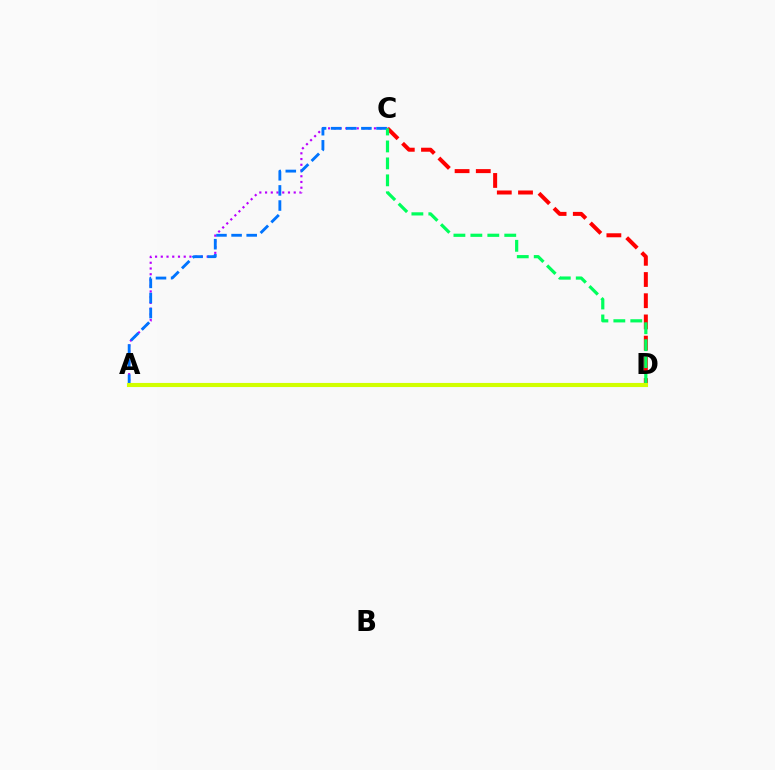{('A', 'C'): [{'color': '#b900ff', 'line_style': 'dotted', 'thickness': 1.56}, {'color': '#0074ff', 'line_style': 'dashed', 'thickness': 2.05}], ('C', 'D'): [{'color': '#ff0000', 'line_style': 'dashed', 'thickness': 2.88}, {'color': '#00ff5c', 'line_style': 'dashed', 'thickness': 2.3}], ('A', 'D'): [{'color': '#d1ff00', 'line_style': 'solid', 'thickness': 2.95}]}